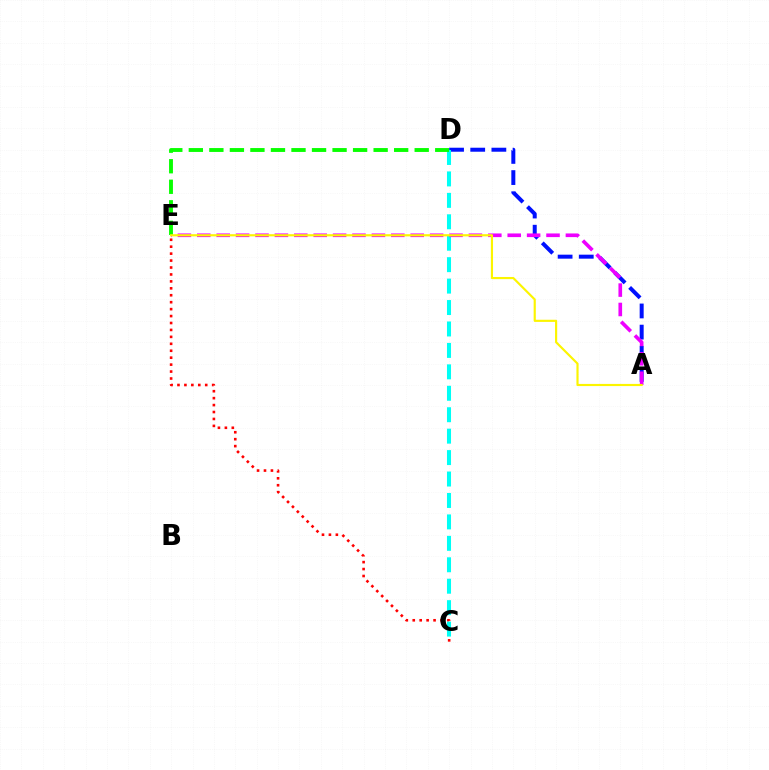{('A', 'D'): [{'color': '#0010ff', 'line_style': 'dashed', 'thickness': 2.87}], ('C', 'E'): [{'color': '#ff0000', 'line_style': 'dotted', 'thickness': 1.88}], ('C', 'D'): [{'color': '#00fff6', 'line_style': 'dashed', 'thickness': 2.91}], ('A', 'E'): [{'color': '#ee00ff', 'line_style': 'dashed', 'thickness': 2.64}, {'color': '#fcf500', 'line_style': 'solid', 'thickness': 1.55}], ('D', 'E'): [{'color': '#08ff00', 'line_style': 'dashed', 'thickness': 2.79}]}